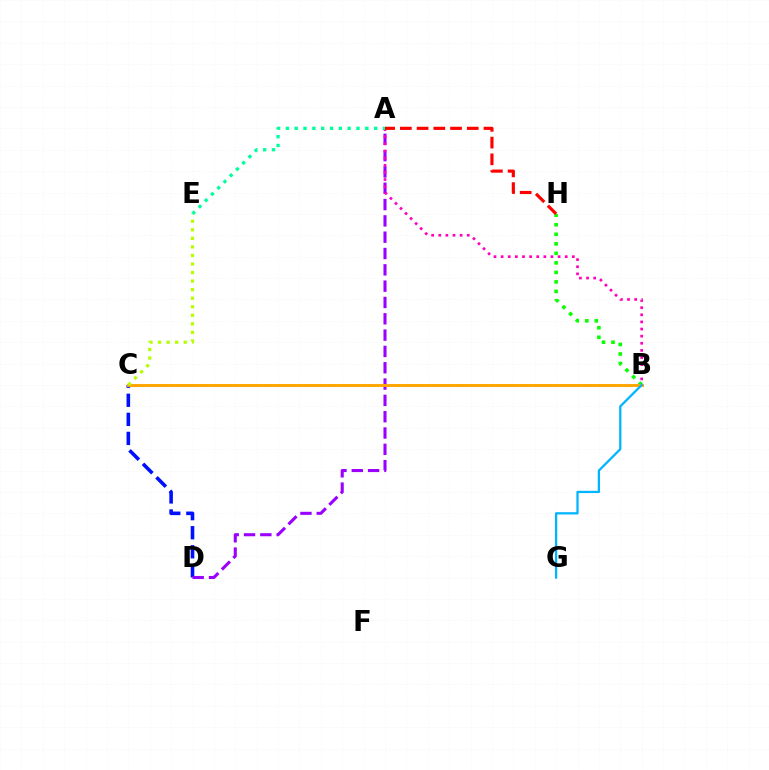{('C', 'D'): [{'color': '#0010ff', 'line_style': 'dashed', 'thickness': 2.59}], ('A', 'D'): [{'color': '#9b00ff', 'line_style': 'dashed', 'thickness': 2.22}], ('A', 'B'): [{'color': '#ff00bd', 'line_style': 'dotted', 'thickness': 1.93}], ('B', 'H'): [{'color': '#08ff00', 'line_style': 'dotted', 'thickness': 2.59}], ('B', 'C'): [{'color': '#ffa500', 'line_style': 'solid', 'thickness': 2.1}], ('B', 'G'): [{'color': '#00b5ff', 'line_style': 'solid', 'thickness': 1.63}], ('A', 'H'): [{'color': '#ff0000', 'line_style': 'dashed', 'thickness': 2.27}], ('A', 'E'): [{'color': '#00ff9d', 'line_style': 'dotted', 'thickness': 2.4}], ('C', 'E'): [{'color': '#b3ff00', 'line_style': 'dotted', 'thickness': 2.32}]}